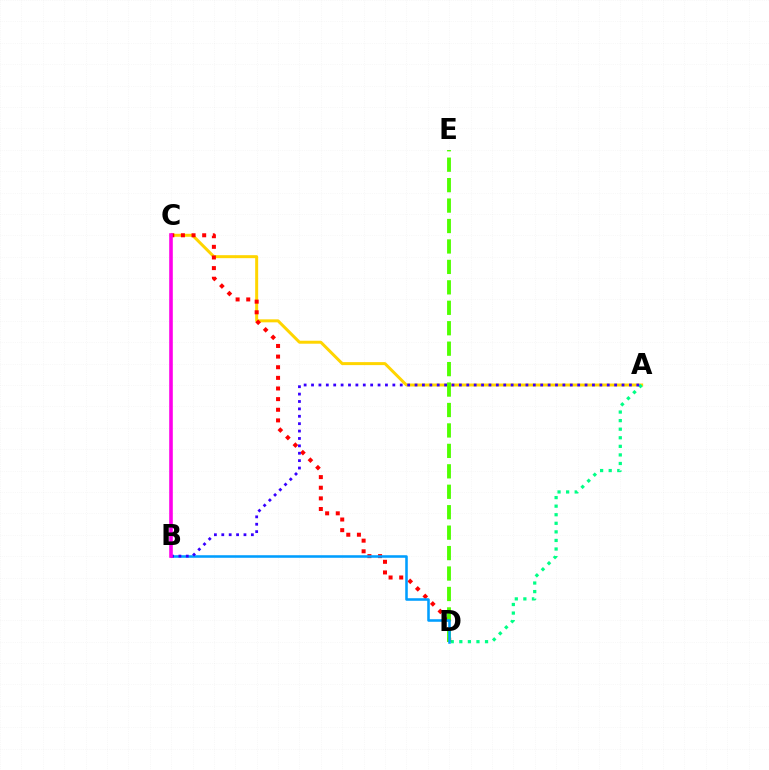{('A', 'C'): [{'color': '#ffd500', 'line_style': 'solid', 'thickness': 2.15}], ('A', 'D'): [{'color': '#00ff86', 'line_style': 'dotted', 'thickness': 2.33}], ('C', 'D'): [{'color': '#ff0000', 'line_style': 'dotted', 'thickness': 2.89}], ('D', 'E'): [{'color': '#4fff00', 'line_style': 'dashed', 'thickness': 2.78}], ('B', 'D'): [{'color': '#009eff', 'line_style': 'solid', 'thickness': 1.84}], ('A', 'B'): [{'color': '#3700ff', 'line_style': 'dotted', 'thickness': 2.01}], ('B', 'C'): [{'color': '#ff00ed', 'line_style': 'solid', 'thickness': 2.59}]}